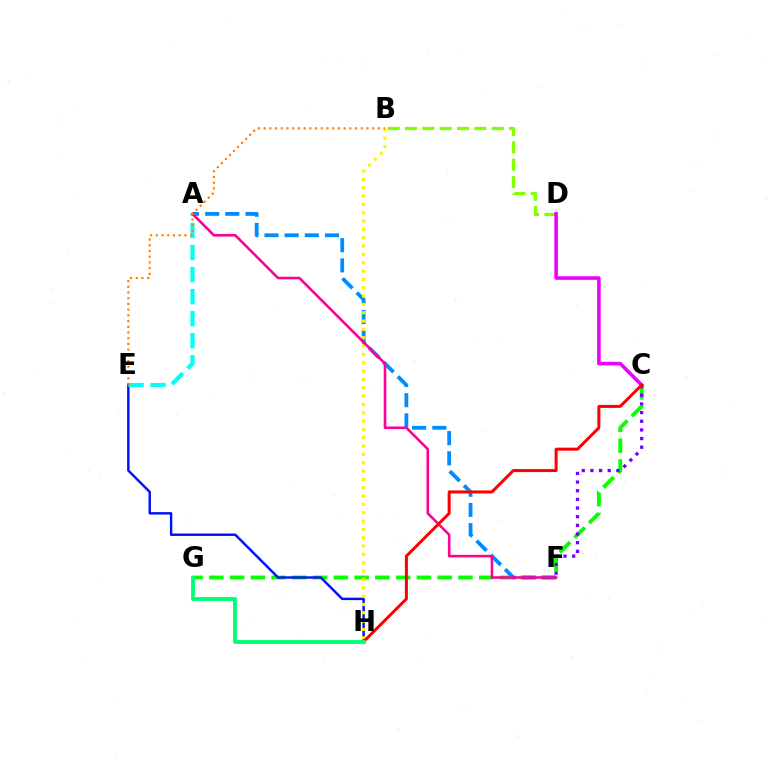{('C', 'G'): [{'color': '#08ff00', 'line_style': 'dashed', 'thickness': 2.82}], ('B', 'D'): [{'color': '#84ff00', 'line_style': 'dashed', 'thickness': 2.36}], ('E', 'H'): [{'color': '#0010ff', 'line_style': 'solid', 'thickness': 1.75}], ('C', 'D'): [{'color': '#ee00ff', 'line_style': 'solid', 'thickness': 2.57}], ('A', 'F'): [{'color': '#008cff', 'line_style': 'dashed', 'thickness': 2.74}, {'color': '#ff0094', 'line_style': 'solid', 'thickness': 1.86}], ('B', 'H'): [{'color': '#fcf500', 'line_style': 'dotted', 'thickness': 2.26}], ('A', 'E'): [{'color': '#00fff6', 'line_style': 'dashed', 'thickness': 3.0}], ('C', 'F'): [{'color': '#7200ff', 'line_style': 'dotted', 'thickness': 2.35}], ('C', 'H'): [{'color': '#ff0000', 'line_style': 'solid', 'thickness': 2.17}], ('B', 'E'): [{'color': '#ff7c00', 'line_style': 'dotted', 'thickness': 1.55}], ('G', 'H'): [{'color': '#00ff74', 'line_style': 'solid', 'thickness': 2.79}]}